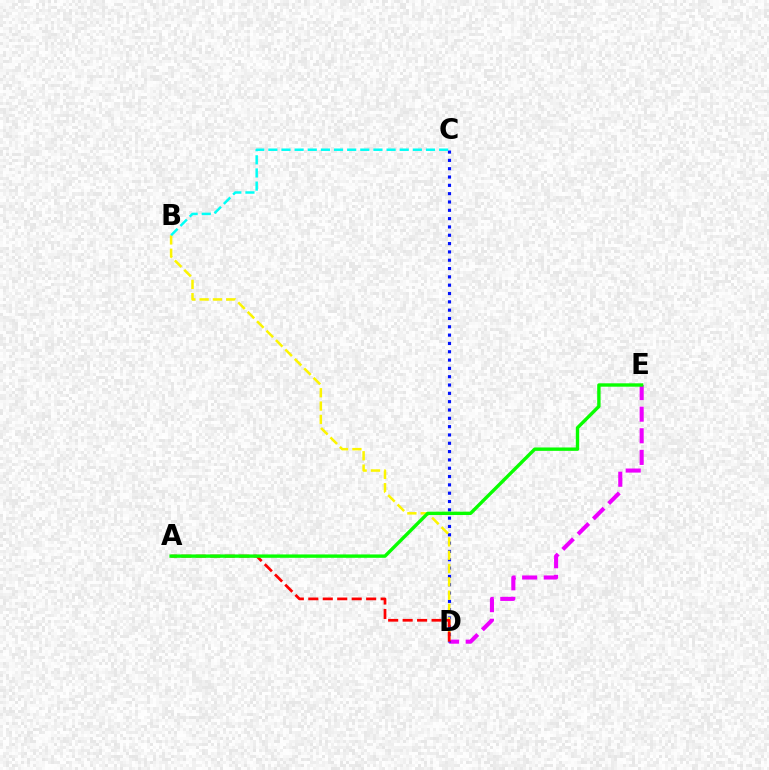{('D', 'E'): [{'color': '#ee00ff', 'line_style': 'dashed', 'thickness': 2.94}], ('C', 'D'): [{'color': '#0010ff', 'line_style': 'dotted', 'thickness': 2.26}], ('B', 'D'): [{'color': '#fcf500', 'line_style': 'dashed', 'thickness': 1.81}], ('B', 'C'): [{'color': '#00fff6', 'line_style': 'dashed', 'thickness': 1.78}], ('A', 'D'): [{'color': '#ff0000', 'line_style': 'dashed', 'thickness': 1.97}], ('A', 'E'): [{'color': '#08ff00', 'line_style': 'solid', 'thickness': 2.43}]}